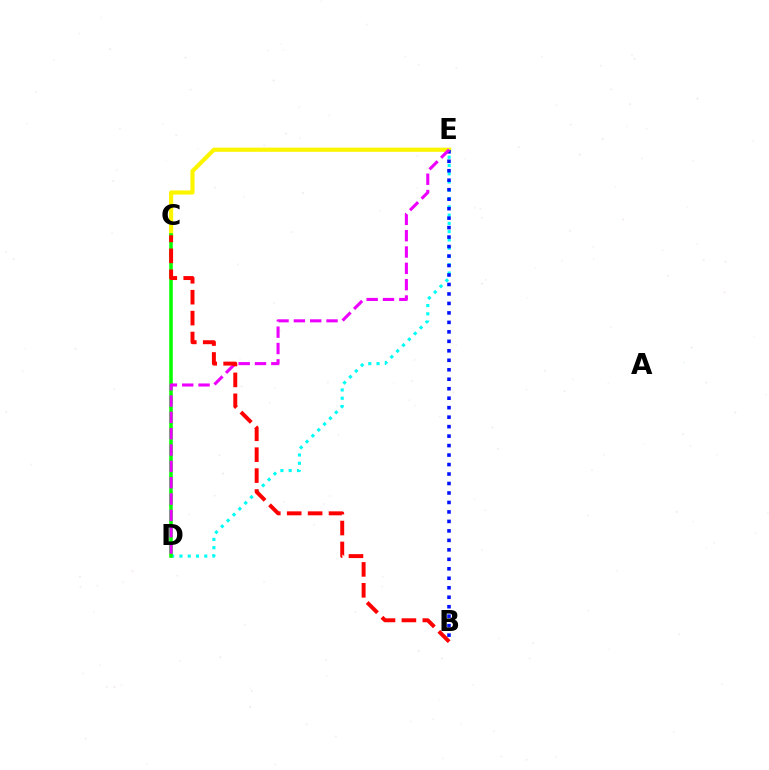{('C', 'E'): [{'color': '#fcf500', 'line_style': 'solid', 'thickness': 3.0}], ('D', 'E'): [{'color': '#00fff6', 'line_style': 'dotted', 'thickness': 2.25}, {'color': '#ee00ff', 'line_style': 'dashed', 'thickness': 2.22}], ('B', 'E'): [{'color': '#0010ff', 'line_style': 'dotted', 'thickness': 2.58}], ('C', 'D'): [{'color': '#08ff00', 'line_style': 'solid', 'thickness': 2.56}], ('B', 'C'): [{'color': '#ff0000', 'line_style': 'dashed', 'thickness': 2.84}]}